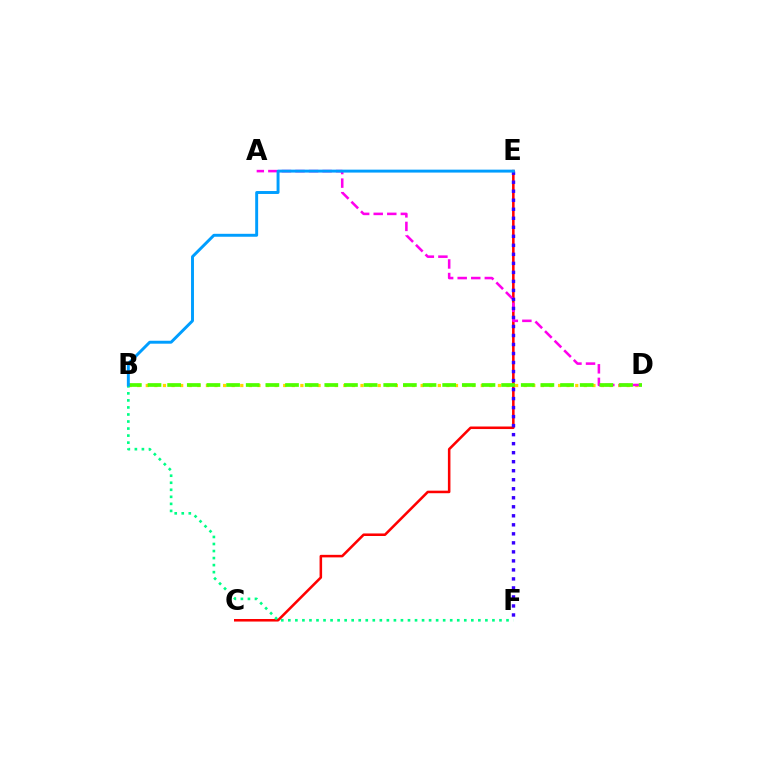{('C', 'E'): [{'color': '#ff0000', 'line_style': 'solid', 'thickness': 1.83}], ('B', 'D'): [{'color': '#ffd500', 'line_style': 'dotted', 'thickness': 2.33}, {'color': '#4fff00', 'line_style': 'dashed', 'thickness': 2.67}], ('A', 'D'): [{'color': '#ff00ed', 'line_style': 'dashed', 'thickness': 1.84}], ('E', 'F'): [{'color': '#3700ff', 'line_style': 'dotted', 'thickness': 2.45}], ('B', 'F'): [{'color': '#00ff86', 'line_style': 'dotted', 'thickness': 1.91}], ('B', 'E'): [{'color': '#009eff', 'line_style': 'solid', 'thickness': 2.11}]}